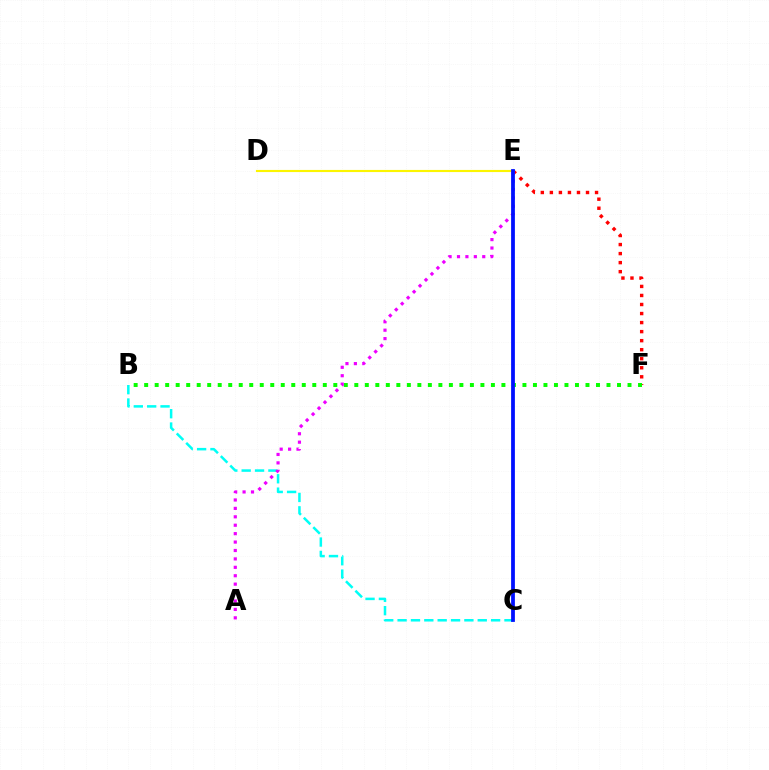{('E', 'F'): [{'color': '#ff0000', 'line_style': 'dotted', 'thickness': 2.46}], ('B', 'C'): [{'color': '#00fff6', 'line_style': 'dashed', 'thickness': 1.82}], ('B', 'F'): [{'color': '#08ff00', 'line_style': 'dotted', 'thickness': 2.85}], ('A', 'E'): [{'color': '#ee00ff', 'line_style': 'dotted', 'thickness': 2.29}], ('D', 'E'): [{'color': '#fcf500', 'line_style': 'solid', 'thickness': 1.54}], ('C', 'E'): [{'color': '#0010ff', 'line_style': 'solid', 'thickness': 2.72}]}